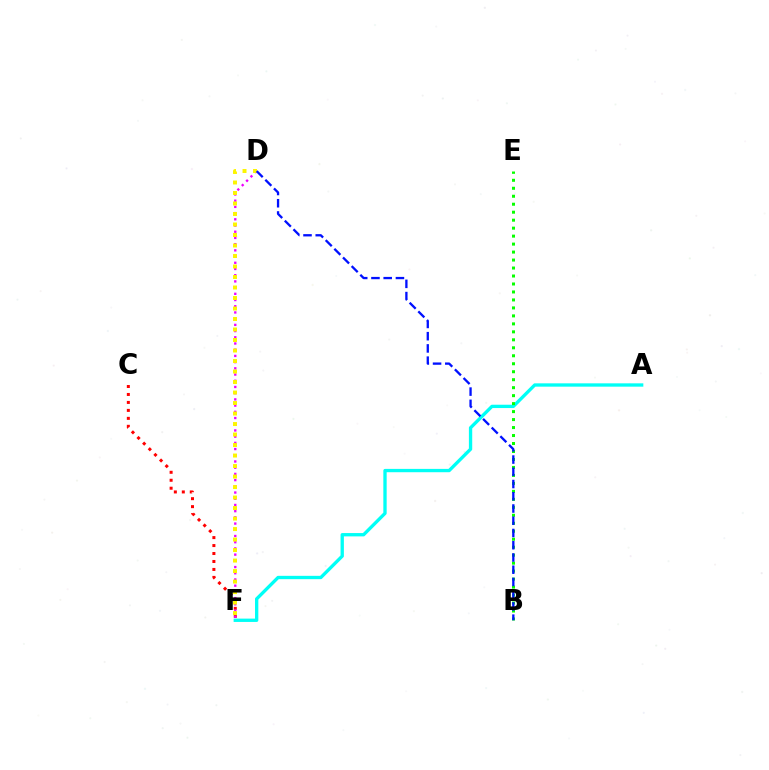{('A', 'F'): [{'color': '#00fff6', 'line_style': 'solid', 'thickness': 2.4}], ('C', 'F'): [{'color': '#ff0000', 'line_style': 'dotted', 'thickness': 2.16}], ('D', 'F'): [{'color': '#ee00ff', 'line_style': 'dotted', 'thickness': 1.69}, {'color': '#fcf500', 'line_style': 'dotted', 'thickness': 2.85}], ('B', 'E'): [{'color': '#08ff00', 'line_style': 'dotted', 'thickness': 2.17}], ('B', 'D'): [{'color': '#0010ff', 'line_style': 'dashed', 'thickness': 1.66}]}